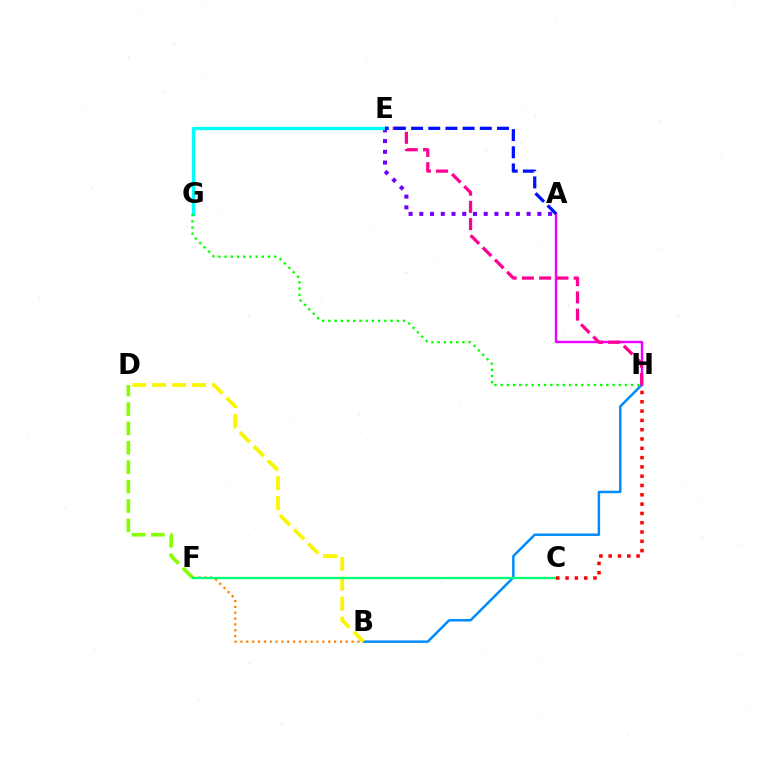{('B', 'H'): [{'color': '#008cff', 'line_style': 'solid', 'thickness': 1.79}], ('A', 'E'): [{'color': '#7200ff', 'line_style': 'dotted', 'thickness': 2.92}, {'color': '#0010ff', 'line_style': 'dashed', 'thickness': 2.33}], ('A', 'H'): [{'color': '#ee00ff', 'line_style': 'solid', 'thickness': 1.73}], ('B', 'D'): [{'color': '#fcf500', 'line_style': 'dashed', 'thickness': 2.71}], ('B', 'F'): [{'color': '#ff7c00', 'line_style': 'dotted', 'thickness': 1.59}], ('E', 'G'): [{'color': '#00fff6', 'line_style': 'solid', 'thickness': 2.39}], ('D', 'F'): [{'color': '#84ff00', 'line_style': 'dashed', 'thickness': 2.63}], ('C', 'F'): [{'color': '#00ff74', 'line_style': 'solid', 'thickness': 1.65}], ('E', 'H'): [{'color': '#ff0094', 'line_style': 'dashed', 'thickness': 2.34}], ('G', 'H'): [{'color': '#08ff00', 'line_style': 'dotted', 'thickness': 1.69}], ('C', 'H'): [{'color': '#ff0000', 'line_style': 'dotted', 'thickness': 2.53}]}